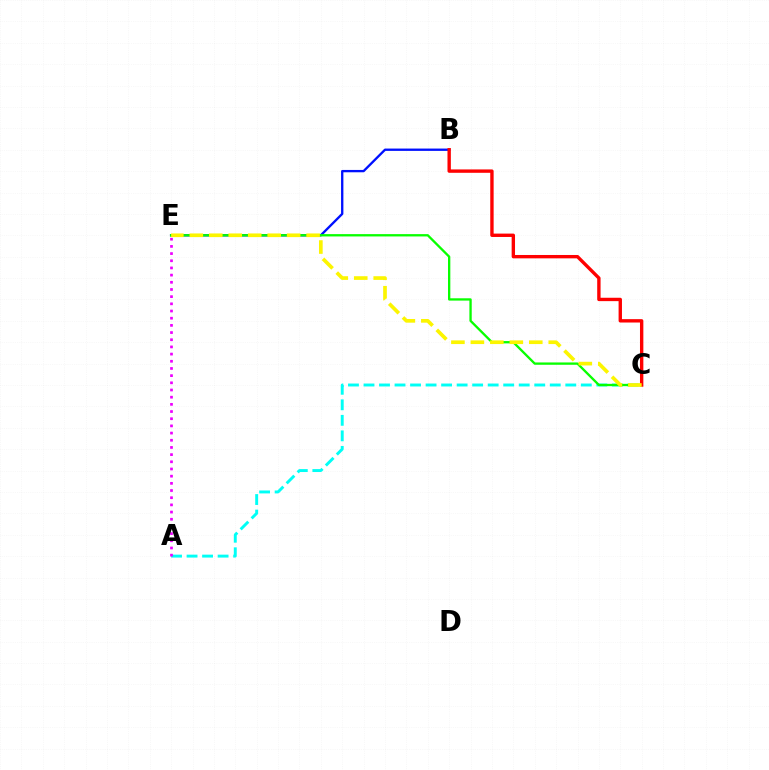{('A', 'C'): [{'color': '#00fff6', 'line_style': 'dashed', 'thickness': 2.11}], ('B', 'E'): [{'color': '#0010ff', 'line_style': 'solid', 'thickness': 1.68}], ('C', 'E'): [{'color': '#08ff00', 'line_style': 'solid', 'thickness': 1.67}, {'color': '#fcf500', 'line_style': 'dashed', 'thickness': 2.64}], ('A', 'E'): [{'color': '#ee00ff', 'line_style': 'dotted', 'thickness': 1.95}], ('B', 'C'): [{'color': '#ff0000', 'line_style': 'solid', 'thickness': 2.43}]}